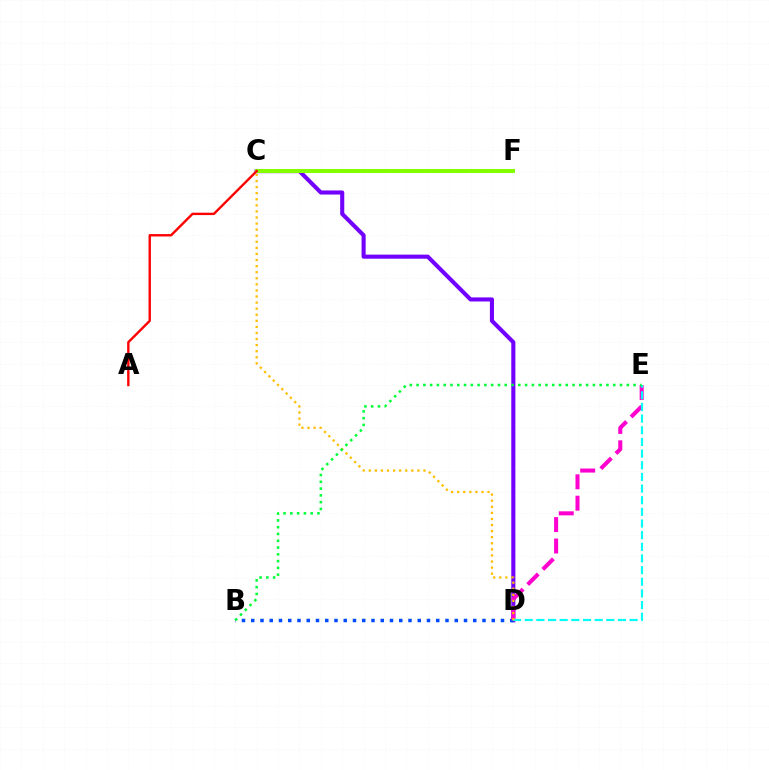{('C', 'D'): [{'color': '#7200ff', 'line_style': 'solid', 'thickness': 2.94}, {'color': '#ffbd00', 'line_style': 'dotted', 'thickness': 1.65}], ('B', 'D'): [{'color': '#004bff', 'line_style': 'dotted', 'thickness': 2.51}], ('D', 'E'): [{'color': '#ff00cf', 'line_style': 'dashed', 'thickness': 2.91}, {'color': '#00fff6', 'line_style': 'dashed', 'thickness': 1.58}], ('C', 'F'): [{'color': '#84ff00', 'line_style': 'solid', 'thickness': 2.9}], ('A', 'C'): [{'color': '#ff0000', 'line_style': 'solid', 'thickness': 1.72}], ('B', 'E'): [{'color': '#00ff39', 'line_style': 'dotted', 'thickness': 1.84}]}